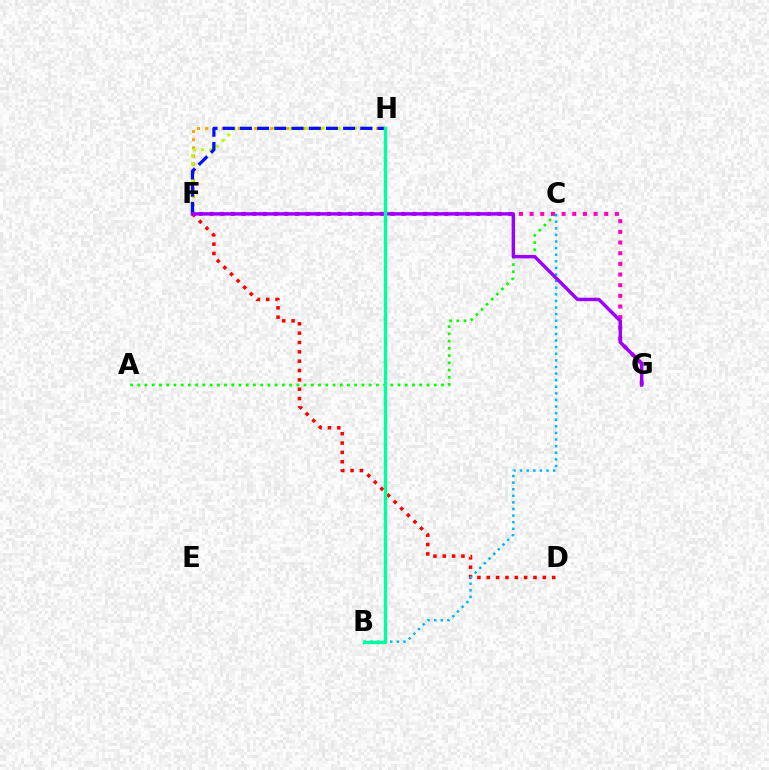{('F', 'H'): [{'color': '#ffa500', 'line_style': 'dotted', 'thickness': 2.21}, {'color': '#b3ff00', 'line_style': 'dotted', 'thickness': 2.2}, {'color': '#0010ff', 'line_style': 'dashed', 'thickness': 2.34}], ('A', 'C'): [{'color': '#08ff00', 'line_style': 'dotted', 'thickness': 1.96}], ('F', 'G'): [{'color': '#ff00bd', 'line_style': 'dotted', 'thickness': 2.9}, {'color': '#9b00ff', 'line_style': 'solid', 'thickness': 2.47}], ('D', 'F'): [{'color': '#ff0000', 'line_style': 'dotted', 'thickness': 2.54}], ('B', 'C'): [{'color': '#00b5ff', 'line_style': 'dotted', 'thickness': 1.79}], ('B', 'H'): [{'color': '#00ff9d', 'line_style': 'solid', 'thickness': 2.43}]}